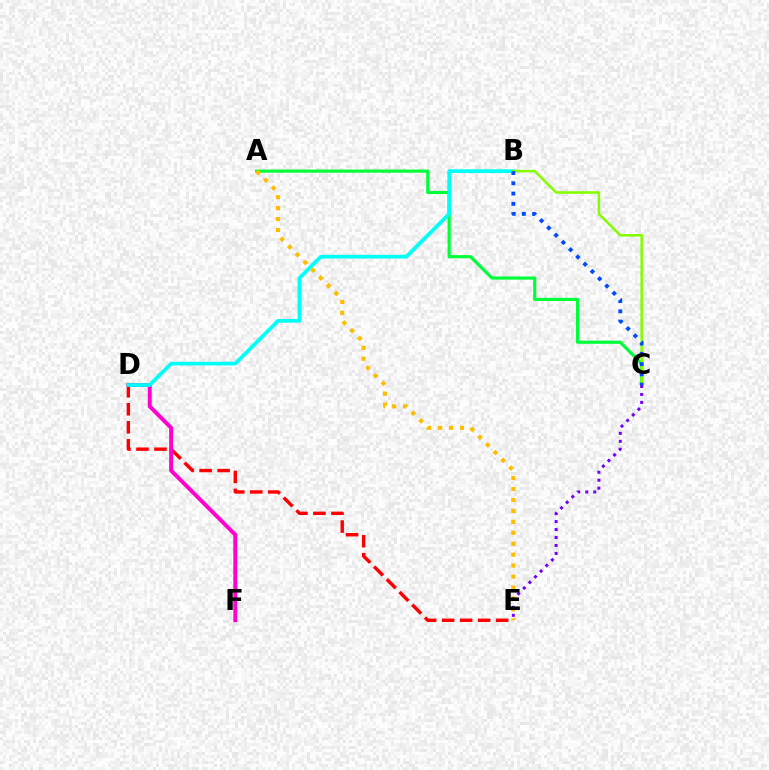{('D', 'E'): [{'color': '#ff0000', 'line_style': 'dashed', 'thickness': 2.45}], ('D', 'F'): [{'color': '#ff00cf', 'line_style': 'solid', 'thickness': 2.84}], ('A', 'C'): [{'color': '#00ff39', 'line_style': 'solid', 'thickness': 2.28}], ('B', 'D'): [{'color': '#00fff6', 'line_style': 'solid', 'thickness': 2.67}], ('B', 'C'): [{'color': '#84ff00', 'line_style': 'solid', 'thickness': 1.85}, {'color': '#004bff', 'line_style': 'dotted', 'thickness': 2.79}], ('A', 'E'): [{'color': '#ffbd00', 'line_style': 'dotted', 'thickness': 2.97}], ('C', 'E'): [{'color': '#7200ff', 'line_style': 'dotted', 'thickness': 2.16}]}